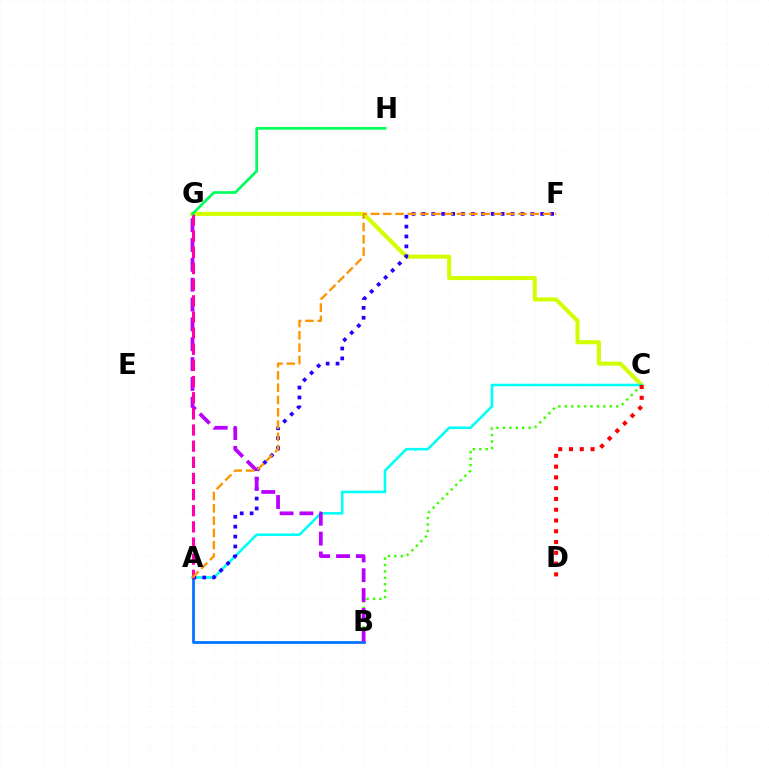{('C', 'G'): [{'color': '#d1ff00', 'line_style': 'solid', 'thickness': 2.92}], ('A', 'B'): [{'color': '#0074ff', 'line_style': 'solid', 'thickness': 1.99}], ('A', 'C'): [{'color': '#00fff6', 'line_style': 'solid', 'thickness': 1.86}], ('B', 'C'): [{'color': '#3dff00', 'line_style': 'dotted', 'thickness': 1.75}], ('A', 'F'): [{'color': '#2500ff', 'line_style': 'dotted', 'thickness': 2.69}, {'color': '#ff9400', 'line_style': 'dashed', 'thickness': 1.67}], ('B', 'G'): [{'color': '#b900ff', 'line_style': 'dashed', 'thickness': 2.7}], ('A', 'G'): [{'color': '#ff00ac', 'line_style': 'dashed', 'thickness': 2.19}], ('G', 'H'): [{'color': '#00ff5c', 'line_style': 'solid', 'thickness': 1.96}], ('C', 'D'): [{'color': '#ff0000', 'line_style': 'dotted', 'thickness': 2.93}]}